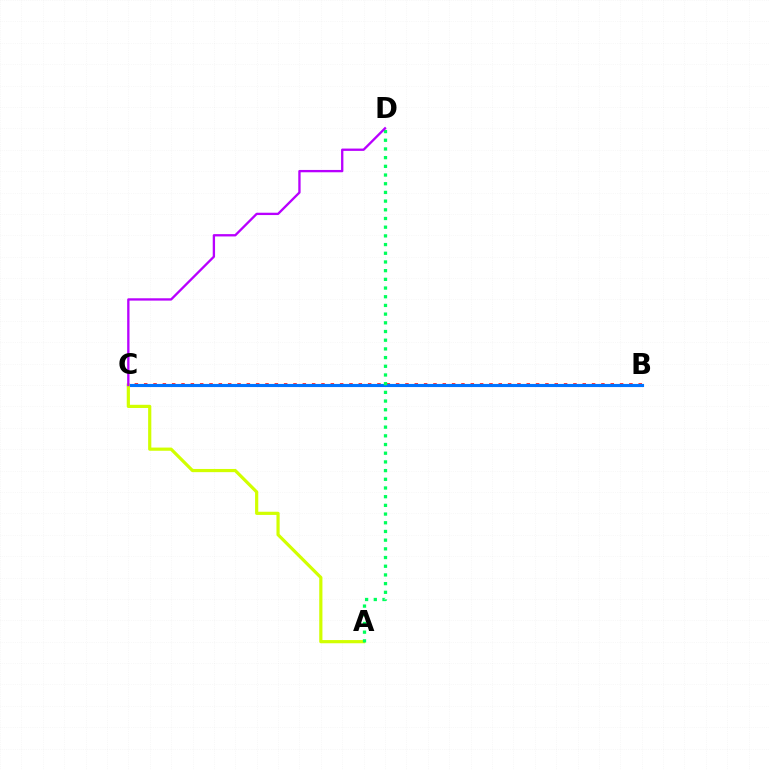{('B', 'C'): [{'color': '#ff0000', 'line_style': 'dotted', 'thickness': 2.54}, {'color': '#0074ff', 'line_style': 'solid', 'thickness': 2.24}], ('A', 'C'): [{'color': '#d1ff00', 'line_style': 'solid', 'thickness': 2.3}], ('A', 'D'): [{'color': '#00ff5c', 'line_style': 'dotted', 'thickness': 2.36}], ('C', 'D'): [{'color': '#b900ff', 'line_style': 'solid', 'thickness': 1.67}]}